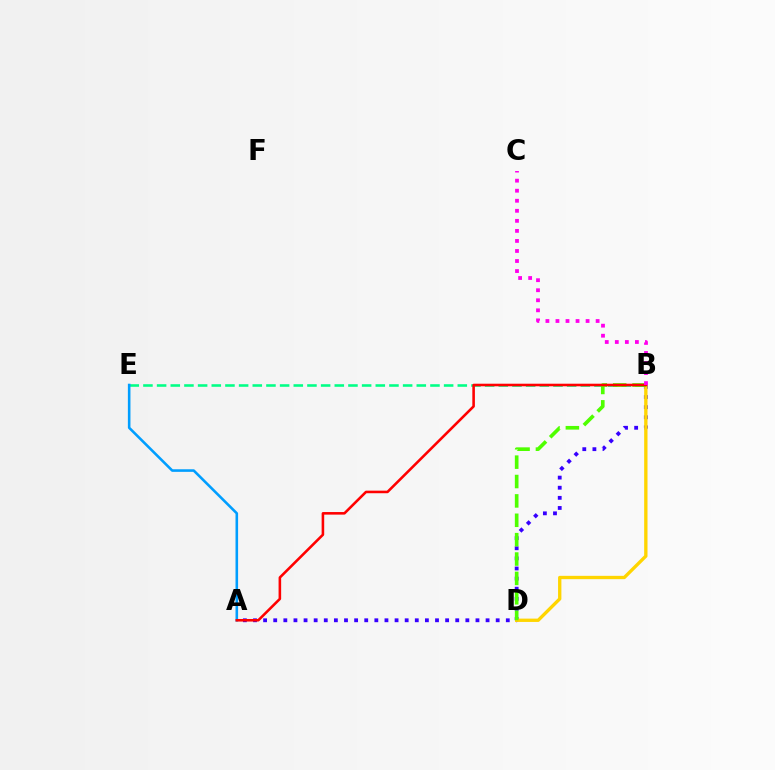{('B', 'E'): [{'color': '#00ff86', 'line_style': 'dashed', 'thickness': 1.86}], ('A', 'E'): [{'color': '#009eff', 'line_style': 'solid', 'thickness': 1.86}], ('A', 'B'): [{'color': '#3700ff', 'line_style': 'dotted', 'thickness': 2.75}, {'color': '#ff0000', 'line_style': 'solid', 'thickness': 1.85}], ('B', 'D'): [{'color': '#ffd500', 'line_style': 'solid', 'thickness': 2.4}, {'color': '#4fff00', 'line_style': 'dashed', 'thickness': 2.63}], ('B', 'C'): [{'color': '#ff00ed', 'line_style': 'dotted', 'thickness': 2.73}]}